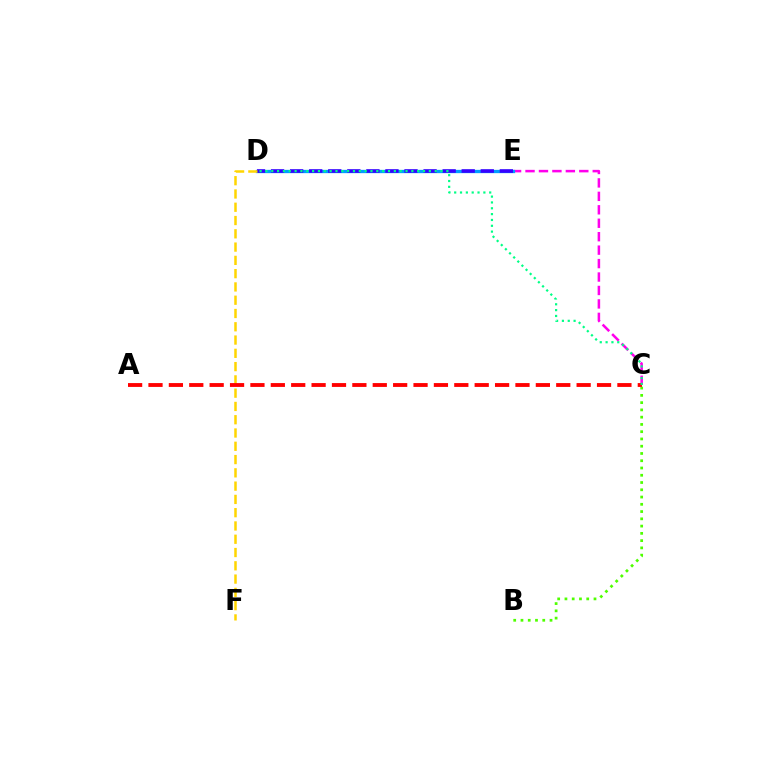{('C', 'E'): [{'color': '#ff00ed', 'line_style': 'dashed', 'thickness': 1.83}], ('D', 'E'): [{'color': '#009eff', 'line_style': 'solid', 'thickness': 2.37}, {'color': '#3700ff', 'line_style': 'dashed', 'thickness': 2.59}], ('D', 'F'): [{'color': '#ffd500', 'line_style': 'dashed', 'thickness': 1.8}], ('B', 'C'): [{'color': '#4fff00', 'line_style': 'dotted', 'thickness': 1.97}], ('A', 'C'): [{'color': '#ff0000', 'line_style': 'dashed', 'thickness': 2.77}], ('C', 'D'): [{'color': '#00ff86', 'line_style': 'dotted', 'thickness': 1.59}]}